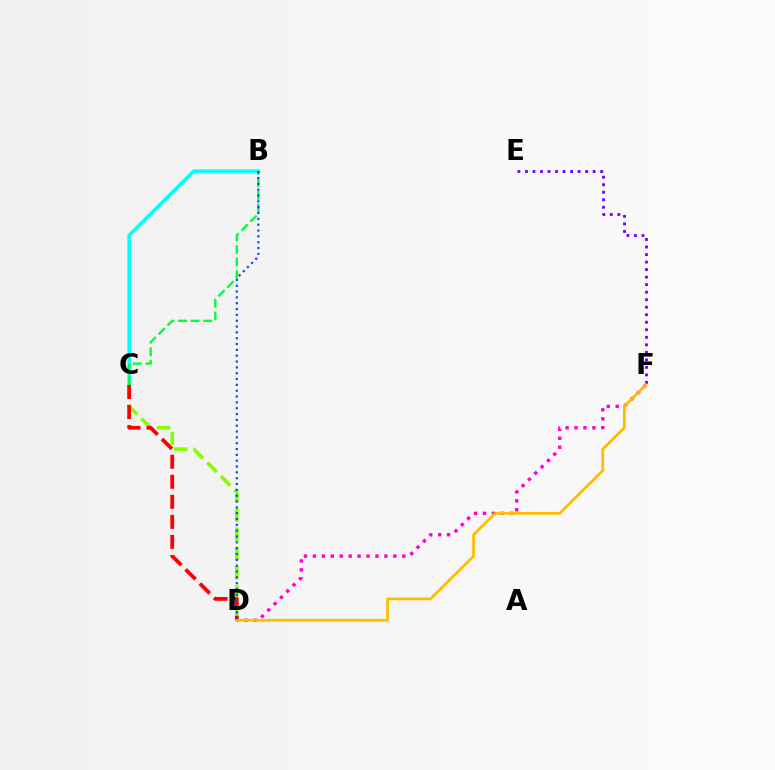{('C', 'D'): [{'color': '#84ff00', 'line_style': 'dashed', 'thickness': 2.62}, {'color': '#ff0000', 'line_style': 'dashed', 'thickness': 2.72}], ('B', 'C'): [{'color': '#00fff6', 'line_style': 'solid', 'thickness': 2.53}, {'color': '#00ff39', 'line_style': 'dashed', 'thickness': 1.71}], ('E', 'F'): [{'color': '#7200ff', 'line_style': 'dotted', 'thickness': 2.04}], ('D', 'F'): [{'color': '#ff00cf', 'line_style': 'dotted', 'thickness': 2.43}, {'color': '#ffbd00', 'line_style': 'solid', 'thickness': 1.98}], ('B', 'D'): [{'color': '#004bff', 'line_style': 'dotted', 'thickness': 1.58}]}